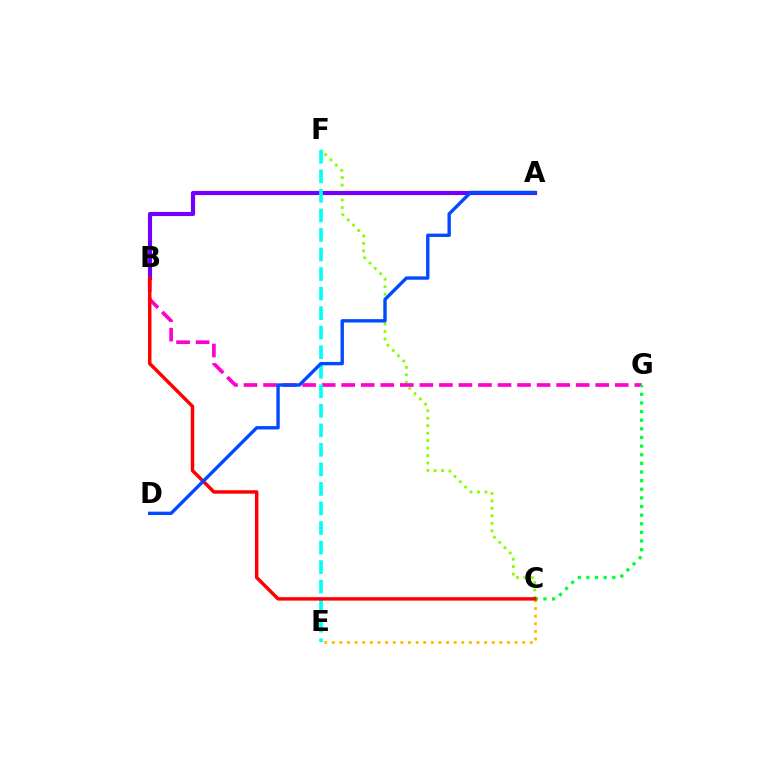{('C', 'E'): [{'color': '#ffbd00', 'line_style': 'dotted', 'thickness': 2.07}], ('C', 'F'): [{'color': '#84ff00', 'line_style': 'dotted', 'thickness': 2.03}], ('B', 'G'): [{'color': '#ff00cf', 'line_style': 'dashed', 'thickness': 2.65}], ('A', 'B'): [{'color': '#7200ff', 'line_style': 'solid', 'thickness': 2.98}], ('E', 'F'): [{'color': '#00fff6', 'line_style': 'dashed', 'thickness': 2.65}], ('C', 'G'): [{'color': '#00ff39', 'line_style': 'dotted', 'thickness': 2.35}], ('B', 'C'): [{'color': '#ff0000', 'line_style': 'solid', 'thickness': 2.49}], ('A', 'D'): [{'color': '#004bff', 'line_style': 'solid', 'thickness': 2.43}]}